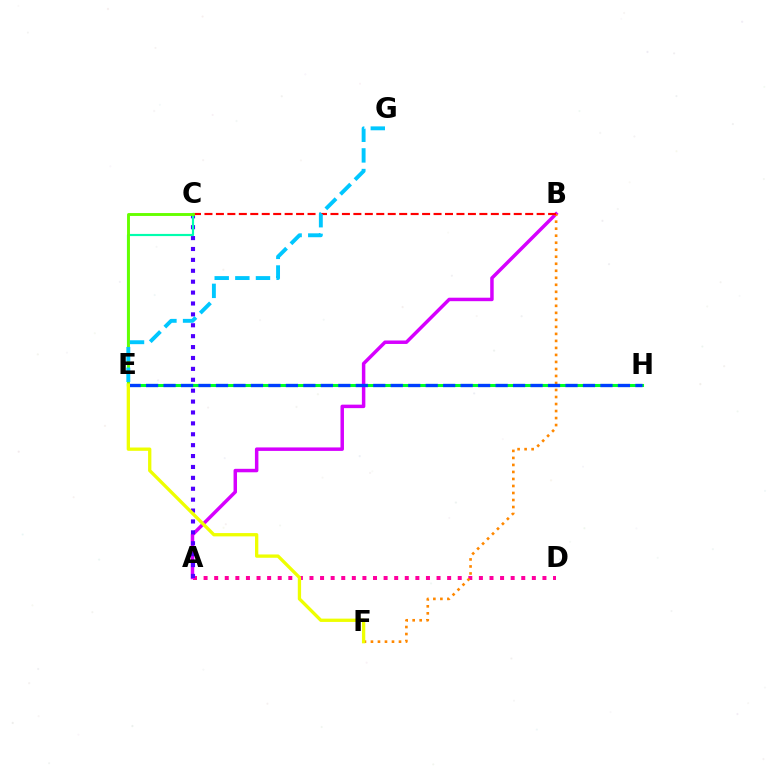{('E', 'H'): [{'color': '#00ff27', 'line_style': 'solid', 'thickness': 2.21}, {'color': '#003fff', 'line_style': 'dashed', 'thickness': 2.37}], ('A', 'D'): [{'color': '#ff00a0', 'line_style': 'dotted', 'thickness': 2.88}], ('A', 'B'): [{'color': '#d600ff', 'line_style': 'solid', 'thickness': 2.5}], ('B', 'F'): [{'color': '#ff8800', 'line_style': 'dotted', 'thickness': 1.91}], ('A', 'C'): [{'color': '#4f00ff', 'line_style': 'dotted', 'thickness': 2.96}], ('C', 'E'): [{'color': '#00ffaf', 'line_style': 'solid', 'thickness': 1.57}, {'color': '#66ff00', 'line_style': 'solid', 'thickness': 2.09}], ('B', 'C'): [{'color': '#ff0000', 'line_style': 'dashed', 'thickness': 1.56}], ('E', 'G'): [{'color': '#00c7ff', 'line_style': 'dashed', 'thickness': 2.8}], ('E', 'F'): [{'color': '#eeff00', 'line_style': 'solid', 'thickness': 2.38}]}